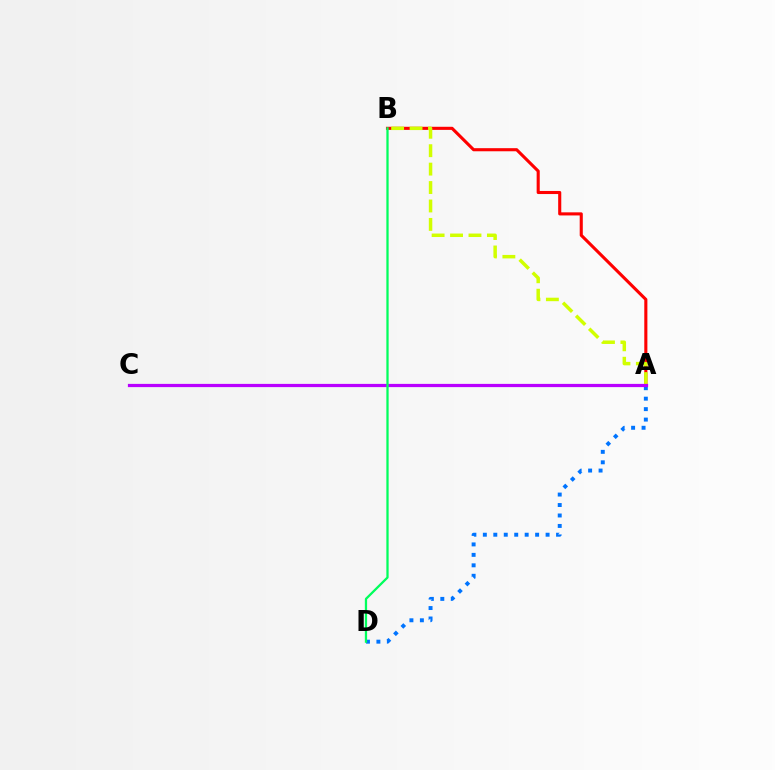{('A', 'B'): [{'color': '#ff0000', 'line_style': 'solid', 'thickness': 2.23}, {'color': '#d1ff00', 'line_style': 'dashed', 'thickness': 2.5}], ('A', 'D'): [{'color': '#0074ff', 'line_style': 'dotted', 'thickness': 2.84}], ('A', 'C'): [{'color': '#b900ff', 'line_style': 'solid', 'thickness': 2.32}], ('B', 'D'): [{'color': '#00ff5c', 'line_style': 'solid', 'thickness': 1.63}]}